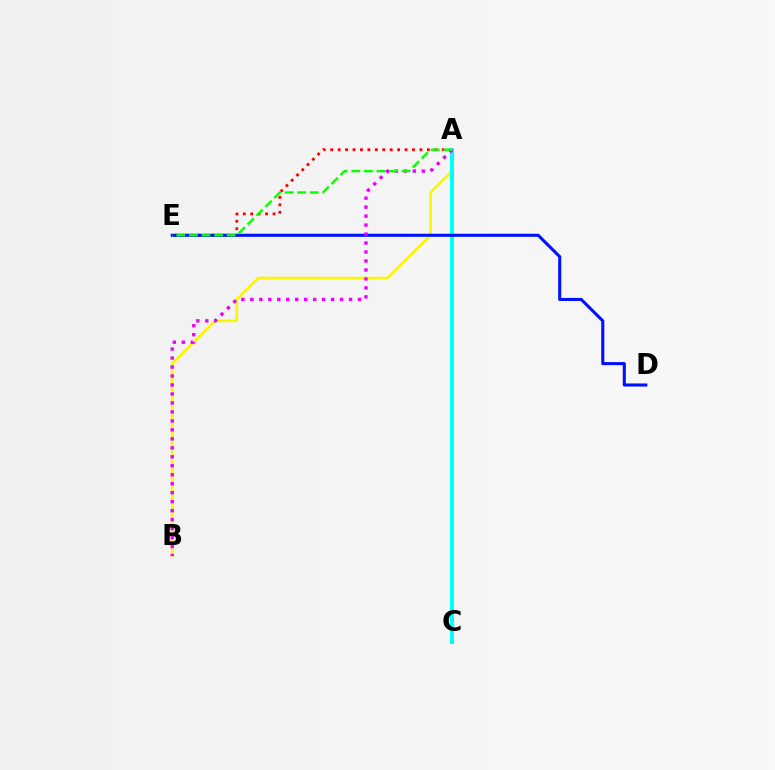{('A', 'E'): [{'color': '#ff0000', 'line_style': 'dotted', 'thickness': 2.02}, {'color': '#08ff00', 'line_style': 'dashed', 'thickness': 1.71}], ('A', 'B'): [{'color': '#fcf500', 'line_style': 'solid', 'thickness': 1.91}, {'color': '#ee00ff', 'line_style': 'dotted', 'thickness': 2.44}], ('A', 'C'): [{'color': '#00fff6', 'line_style': 'solid', 'thickness': 2.92}], ('D', 'E'): [{'color': '#0010ff', 'line_style': 'solid', 'thickness': 2.21}]}